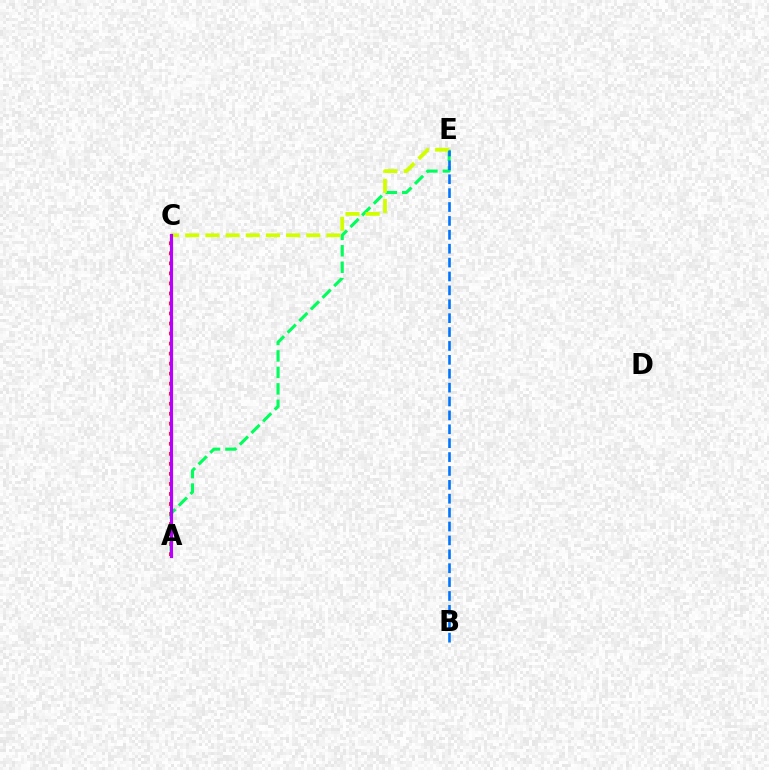{('A', 'C'): [{'color': '#ff0000', 'line_style': 'dotted', 'thickness': 2.72}, {'color': '#b900ff', 'line_style': 'solid', 'thickness': 2.28}], ('A', 'E'): [{'color': '#00ff5c', 'line_style': 'dashed', 'thickness': 2.24}], ('C', 'E'): [{'color': '#d1ff00', 'line_style': 'dashed', 'thickness': 2.74}], ('B', 'E'): [{'color': '#0074ff', 'line_style': 'dashed', 'thickness': 1.89}]}